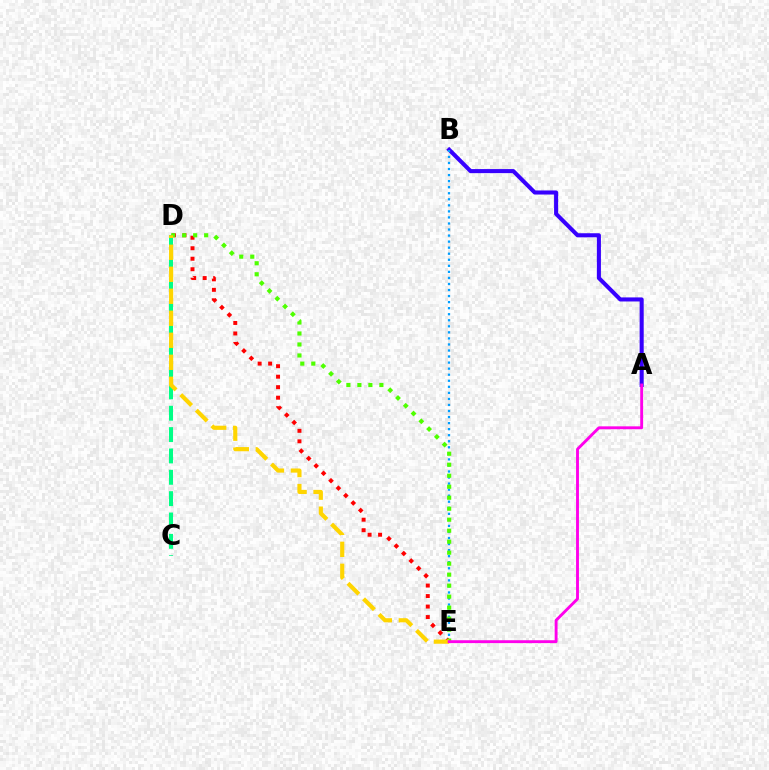{('C', 'D'): [{'color': '#00ff86', 'line_style': 'dashed', 'thickness': 2.9}], ('A', 'B'): [{'color': '#3700ff', 'line_style': 'solid', 'thickness': 2.93}], ('B', 'E'): [{'color': '#009eff', 'line_style': 'dotted', 'thickness': 1.64}], ('D', 'E'): [{'color': '#ff0000', 'line_style': 'dotted', 'thickness': 2.85}, {'color': '#4fff00', 'line_style': 'dotted', 'thickness': 2.99}, {'color': '#ffd500', 'line_style': 'dashed', 'thickness': 2.99}], ('A', 'E'): [{'color': '#ff00ed', 'line_style': 'solid', 'thickness': 2.07}]}